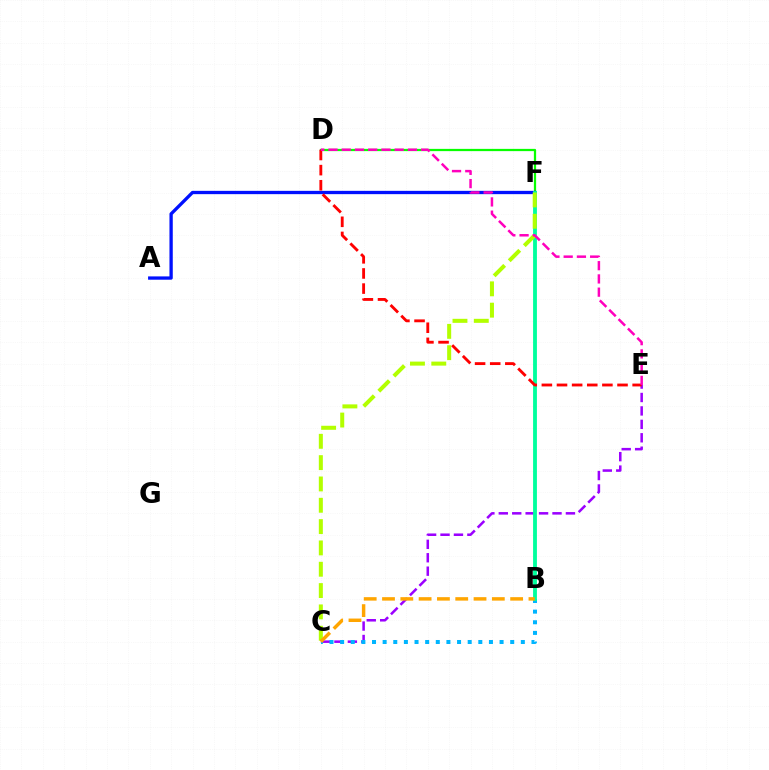{('D', 'F'): [{'color': '#08ff00', 'line_style': 'solid', 'thickness': 1.62}], ('A', 'F'): [{'color': '#0010ff', 'line_style': 'solid', 'thickness': 2.38}], ('C', 'E'): [{'color': '#9b00ff', 'line_style': 'dashed', 'thickness': 1.82}], ('B', 'C'): [{'color': '#00b5ff', 'line_style': 'dotted', 'thickness': 2.89}, {'color': '#ffa500', 'line_style': 'dashed', 'thickness': 2.49}], ('B', 'F'): [{'color': '#00ff9d', 'line_style': 'solid', 'thickness': 2.76}], ('C', 'F'): [{'color': '#b3ff00', 'line_style': 'dashed', 'thickness': 2.9}], ('D', 'E'): [{'color': '#ff0000', 'line_style': 'dashed', 'thickness': 2.06}, {'color': '#ff00bd', 'line_style': 'dashed', 'thickness': 1.8}]}